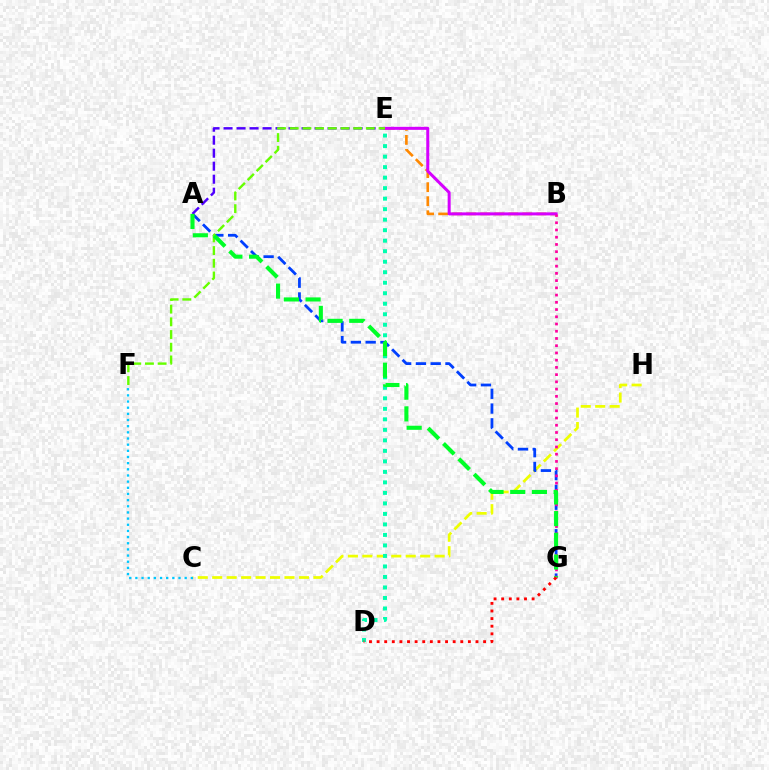{('B', 'E'): [{'color': '#ff8800', 'line_style': 'dashed', 'thickness': 1.91}, {'color': '#d600ff', 'line_style': 'solid', 'thickness': 2.18}], ('C', 'H'): [{'color': '#eeff00', 'line_style': 'dashed', 'thickness': 1.96}], ('C', 'F'): [{'color': '#00c7ff', 'line_style': 'dotted', 'thickness': 1.67}], ('A', 'G'): [{'color': '#003fff', 'line_style': 'dashed', 'thickness': 2.01}, {'color': '#00ff27', 'line_style': 'dashed', 'thickness': 2.95}], ('A', 'E'): [{'color': '#4f00ff', 'line_style': 'dashed', 'thickness': 1.77}], ('D', 'E'): [{'color': '#00ffaf', 'line_style': 'dotted', 'thickness': 2.86}], ('B', 'G'): [{'color': '#ff00a0', 'line_style': 'dotted', 'thickness': 1.96}], ('E', 'F'): [{'color': '#66ff00', 'line_style': 'dashed', 'thickness': 1.72}], ('D', 'G'): [{'color': '#ff0000', 'line_style': 'dotted', 'thickness': 2.07}]}